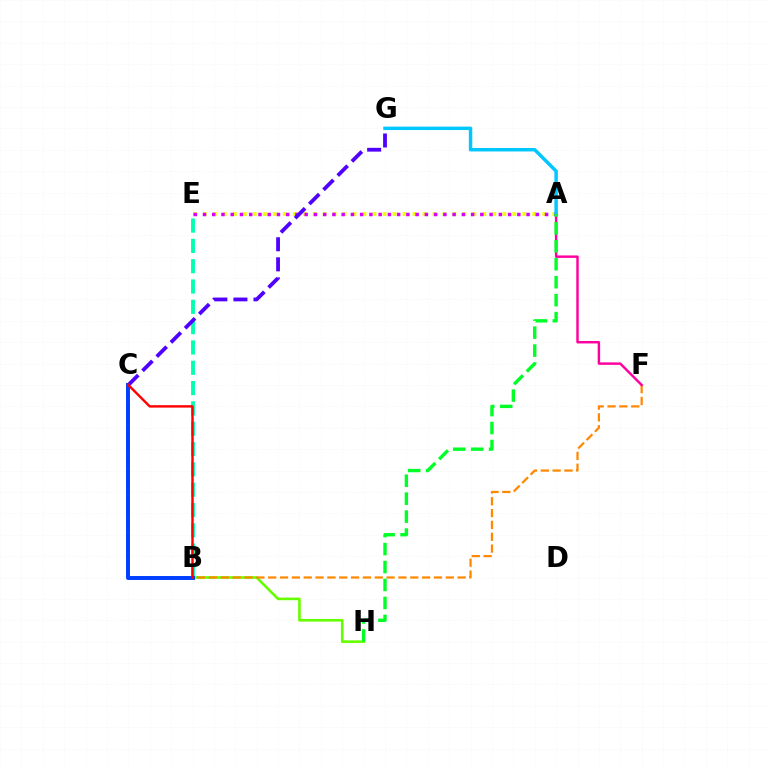{('A', 'E'): [{'color': '#eeff00', 'line_style': 'dotted', 'thickness': 2.71}, {'color': '#d600ff', 'line_style': 'dotted', 'thickness': 2.51}], ('B', 'E'): [{'color': '#00ffaf', 'line_style': 'dashed', 'thickness': 2.76}], ('B', 'H'): [{'color': '#66ff00', 'line_style': 'solid', 'thickness': 1.9}], ('C', 'G'): [{'color': '#4f00ff', 'line_style': 'dashed', 'thickness': 2.73}], ('B', 'F'): [{'color': '#ff8800', 'line_style': 'dashed', 'thickness': 1.61}], ('A', 'F'): [{'color': '#ff00a0', 'line_style': 'solid', 'thickness': 1.76}], ('B', 'C'): [{'color': '#003fff', 'line_style': 'solid', 'thickness': 2.84}, {'color': '#ff0000', 'line_style': 'solid', 'thickness': 1.75}], ('A', 'G'): [{'color': '#00c7ff', 'line_style': 'solid', 'thickness': 2.48}], ('A', 'H'): [{'color': '#00ff27', 'line_style': 'dashed', 'thickness': 2.44}]}